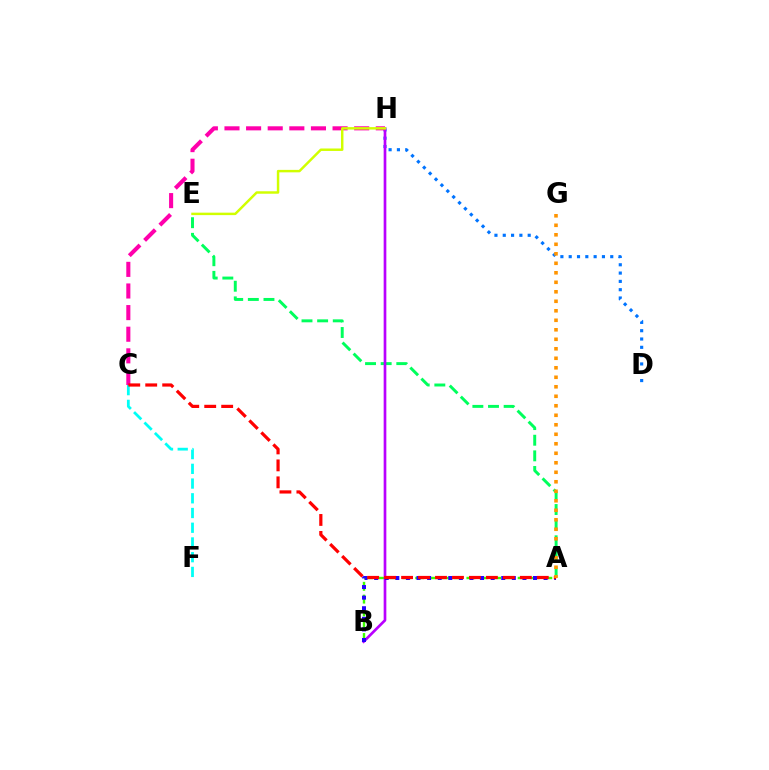{('A', 'B'): [{'color': '#3dff00', 'line_style': 'dashed', 'thickness': 1.74}, {'color': '#2500ff', 'line_style': 'dotted', 'thickness': 2.88}], ('A', 'E'): [{'color': '#00ff5c', 'line_style': 'dashed', 'thickness': 2.12}], ('D', 'H'): [{'color': '#0074ff', 'line_style': 'dotted', 'thickness': 2.26}], ('B', 'H'): [{'color': '#b900ff', 'line_style': 'solid', 'thickness': 1.93}], ('C', 'F'): [{'color': '#00fff6', 'line_style': 'dashed', 'thickness': 2.0}], ('C', 'H'): [{'color': '#ff00ac', 'line_style': 'dashed', 'thickness': 2.94}], ('A', 'C'): [{'color': '#ff0000', 'line_style': 'dashed', 'thickness': 2.3}], ('E', 'H'): [{'color': '#d1ff00', 'line_style': 'solid', 'thickness': 1.77}], ('A', 'G'): [{'color': '#ff9400', 'line_style': 'dotted', 'thickness': 2.58}]}